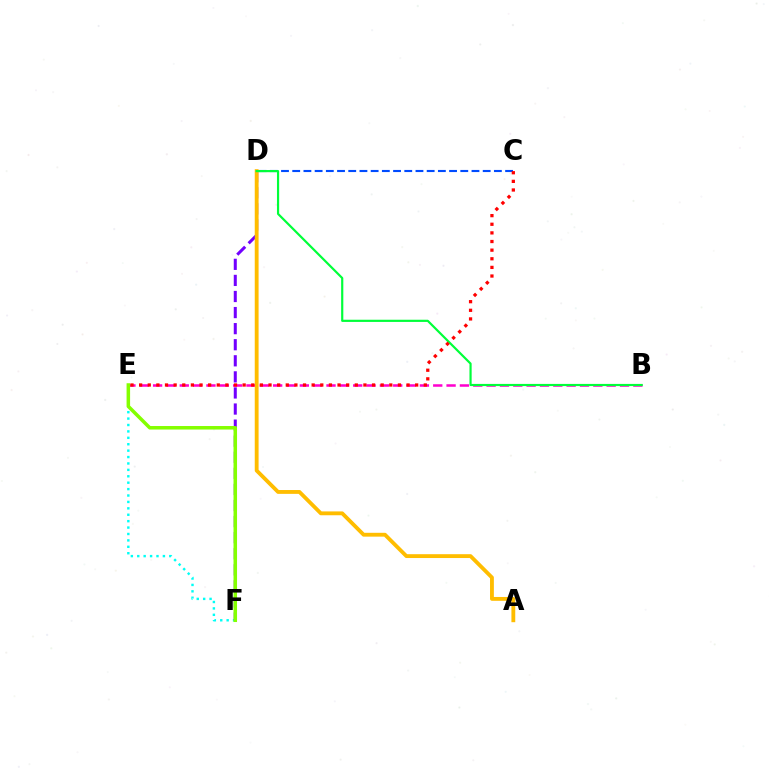{('C', 'D'): [{'color': '#004bff', 'line_style': 'dashed', 'thickness': 1.52}], ('B', 'E'): [{'color': '#ff00cf', 'line_style': 'dashed', 'thickness': 1.81}], ('E', 'F'): [{'color': '#00fff6', 'line_style': 'dotted', 'thickness': 1.74}, {'color': '#84ff00', 'line_style': 'solid', 'thickness': 2.53}], ('D', 'F'): [{'color': '#7200ff', 'line_style': 'dashed', 'thickness': 2.18}], ('A', 'D'): [{'color': '#ffbd00', 'line_style': 'solid', 'thickness': 2.77}], ('B', 'D'): [{'color': '#00ff39', 'line_style': 'solid', 'thickness': 1.57}], ('C', 'E'): [{'color': '#ff0000', 'line_style': 'dotted', 'thickness': 2.34}]}